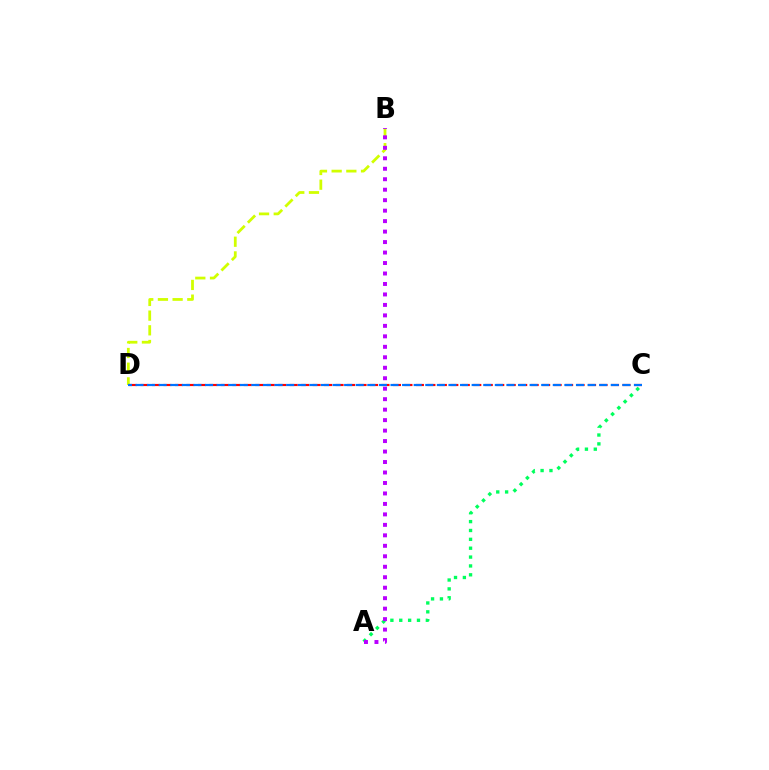{('B', 'D'): [{'color': '#d1ff00', 'line_style': 'dashed', 'thickness': 2.0}], ('A', 'C'): [{'color': '#00ff5c', 'line_style': 'dotted', 'thickness': 2.41}], ('A', 'B'): [{'color': '#b900ff', 'line_style': 'dotted', 'thickness': 2.85}], ('C', 'D'): [{'color': '#ff0000', 'line_style': 'dashed', 'thickness': 1.56}, {'color': '#0074ff', 'line_style': 'dashed', 'thickness': 1.57}]}